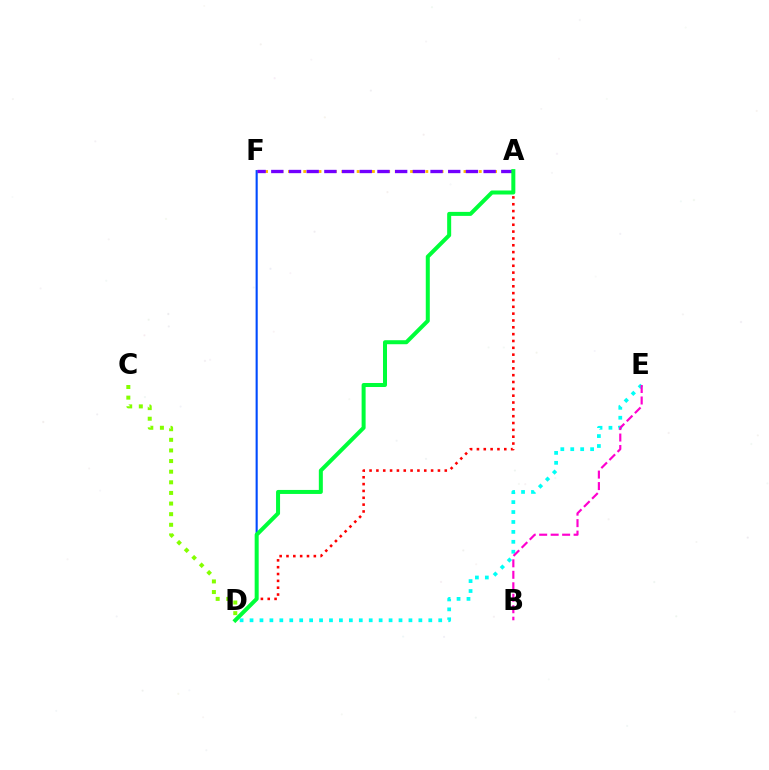{('A', 'F'): [{'color': '#ffbd00', 'line_style': 'dotted', 'thickness': 2.07}, {'color': '#7200ff', 'line_style': 'dashed', 'thickness': 2.4}], ('D', 'F'): [{'color': '#004bff', 'line_style': 'solid', 'thickness': 1.53}], ('D', 'E'): [{'color': '#00fff6', 'line_style': 'dotted', 'thickness': 2.7}], ('A', 'D'): [{'color': '#ff0000', 'line_style': 'dotted', 'thickness': 1.86}, {'color': '#00ff39', 'line_style': 'solid', 'thickness': 2.88}], ('C', 'D'): [{'color': '#84ff00', 'line_style': 'dotted', 'thickness': 2.89}], ('B', 'E'): [{'color': '#ff00cf', 'line_style': 'dashed', 'thickness': 1.56}]}